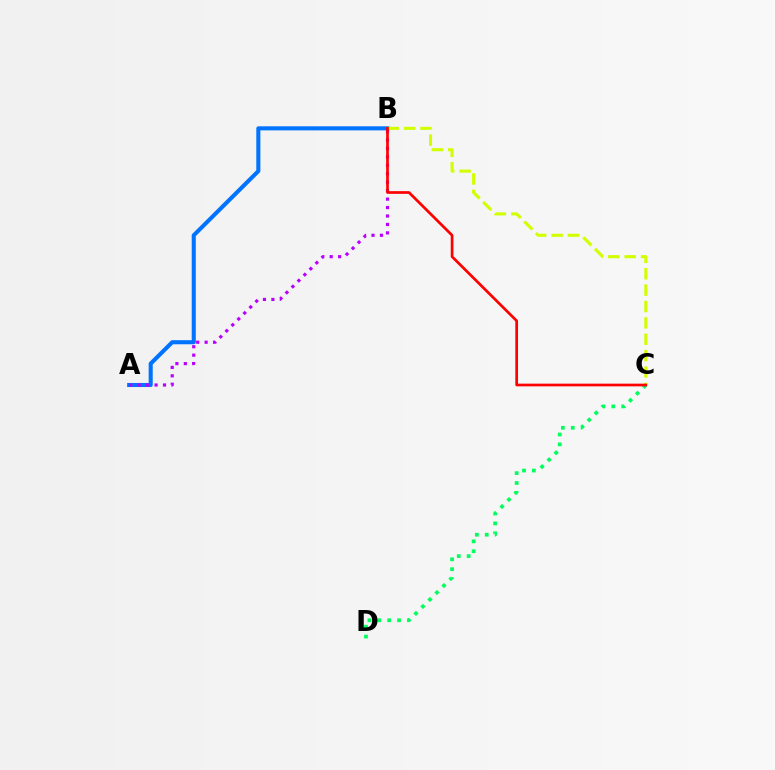{('A', 'B'): [{'color': '#0074ff', 'line_style': 'solid', 'thickness': 2.93}, {'color': '#b900ff', 'line_style': 'dotted', 'thickness': 2.29}], ('C', 'D'): [{'color': '#00ff5c', 'line_style': 'dotted', 'thickness': 2.68}], ('B', 'C'): [{'color': '#d1ff00', 'line_style': 'dashed', 'thickness': 2.23}, {'color': '#ff0000', 'line_style': 'solid', 'thickness': 1.95}]}